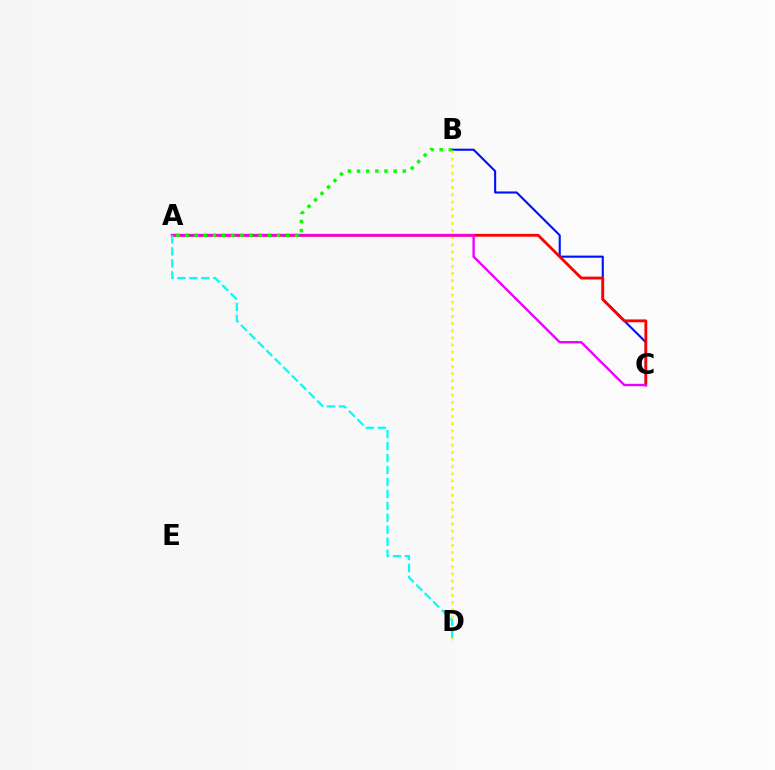{('B', 'C'): [{'color': '#0010ff', 'line_style': 'solid', 'thickness': 1.52}], ('B', 'D'): [{'color': '#fcf500', 'line_style': 'dotted', 'thickness': 1.94}], ('A', 'C'): [{'color': '#ff0000', 'line_style': 'solid', 'thickness': 2.04}, {'color': '#ee00ff', 'line_style': 'solid', 'thickness': 1.7}], ('A', 'B'): [{'color': '#08ff00', 'line_style': 'dotted', 'thickness': 2.49}], ('A', 'D'): [{'color': '#00fff6', 'line_style': 'dashed', 'thickness': 1.62}]}